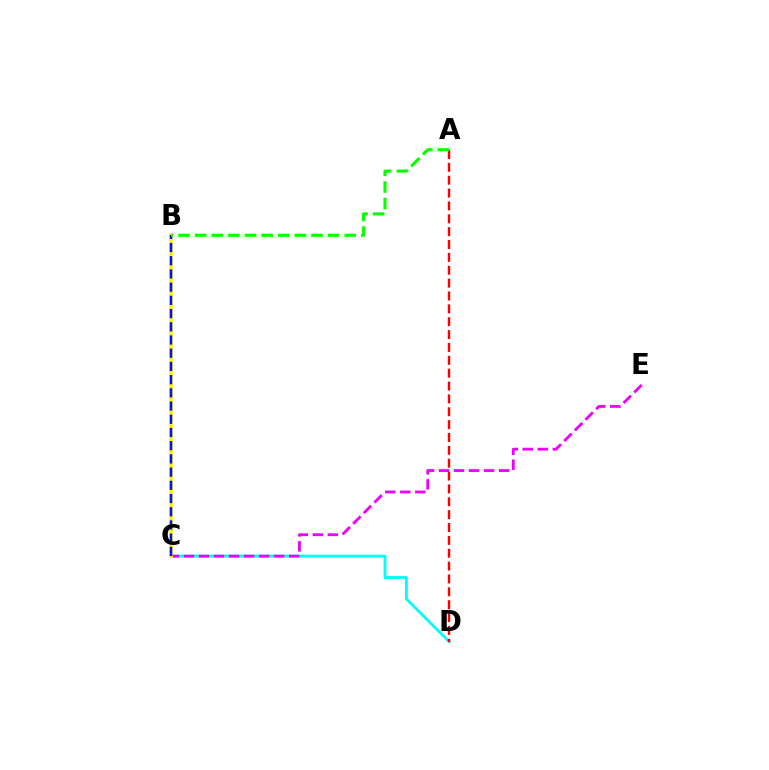{('C', 'D'): [{'color': '#00fff6', 'line_style': 'solid', 'thickness': 2.04}], ('A', 'D'): [{'color': '#ff0000', 'line_style': 'dashed', 'thickness': 1.75}], ('C', 'E'): [{'color': '#ee00ff', 'line_style': 'dashed', 'thickness': 2.04}], ('B', 'C'): [{'color': '#fcf500', 'line_style': 'solid', 'thickness': 2.6}, {'color': '#0010ff', 'line_style': 'dashed', 'thickness': 1.79}], ('A', 'B'): [{'color': '#08ff00', 'line_style': 'dashed', 'thickness': 2.26}]}